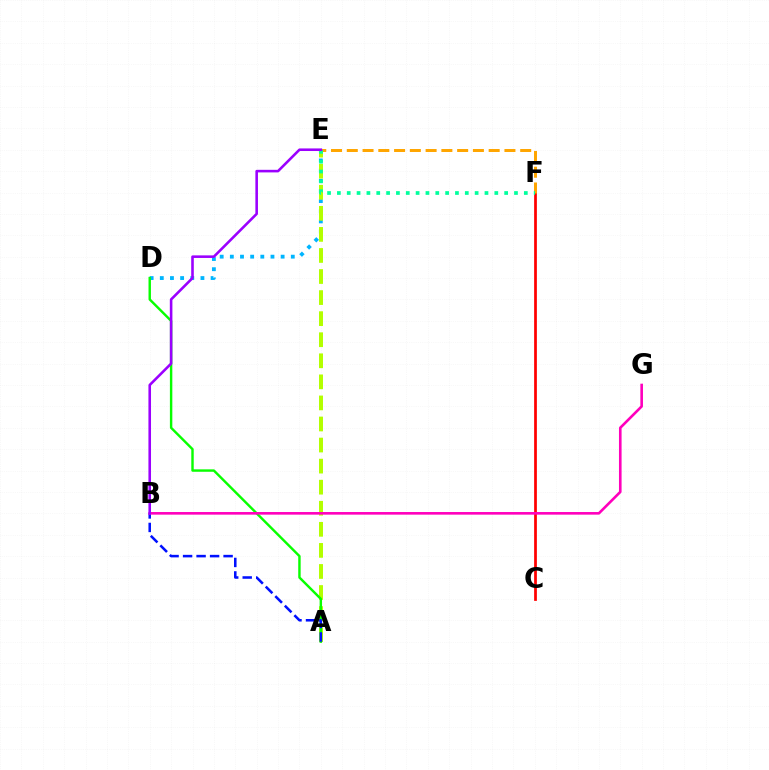{('D', 'E'): [{'color': '#00b5ff', 'line_style': 'dotted', 'thickness': 2.76}], ('A', 'E'): [{'color': '#b3ff00', 'line_style': 'dashed', 'thickness': 2.86}], ('C', 'F'): [{'color': '#ff0000', 'line_style': 'solid', 'thickness': 1.98}], ('E', 'F'): [{'color': '#ffa500', 'line_style': 'dashed', 'thickness': 2.14}, {'color': '#00ff9d', 'line_style': 'dotted', 'thickness': 2.67}], ('A', 'D'): [{'color': '#08ff00', 'line_style': 'solid', 'thickness': 1.75}], ('A', 'B'): [{'color': '#0010ff', 'line_style': 'dashed', 'thickness': 1.83}], ('B', 'G'): [{'color': '#ff00bd', 'line_style': 'solid', 'thickness': 1.89}], ('B', 'E'): [{'color': '#9b00ff', 'line_style': 'solid', 'thickness': 1.86}]}